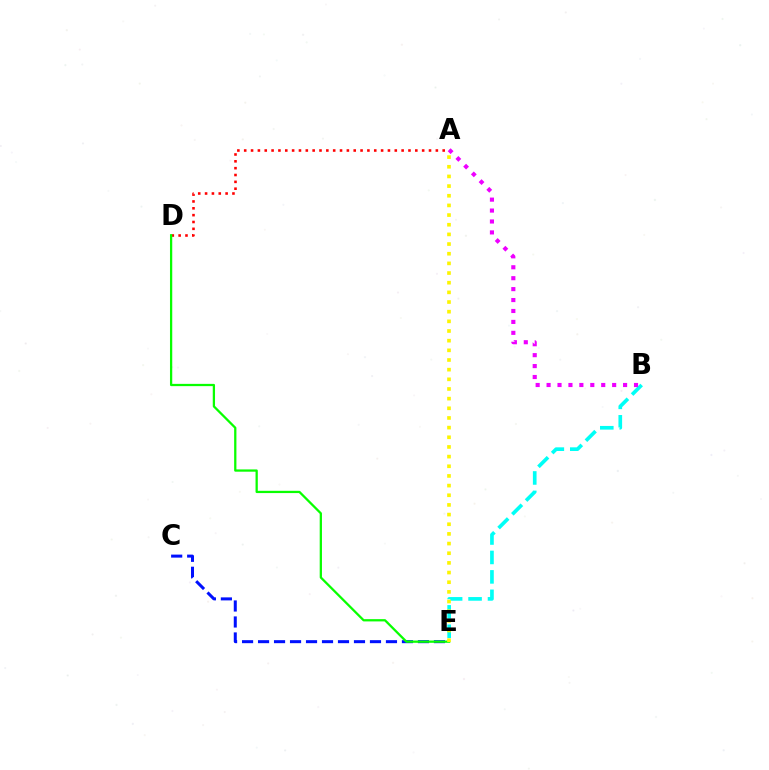{('B', 'E'): [{'color': '#00fff6', 'line_style': 'dashed', 'thickness': 2.64}], ('C', 'E'): [{'color': '#0010ff', 'line_style': 'dashed', 'thickness': 2.17}], ('A', 'D'): [{'color': '#ff0000', 'line_style': 'dotted', 'thickness': 1.86}], ('D', 'E'): [{'color': '#08ff00', 'line_style': 'solid', 'thickness': 1.63}], ('A', 'E'): [{'color': '#fcf500', 'line_style': 'dotted', 'thickness': 2.63}], ('A', 'B'): [{'color': '#ee00ff', 'line_style': 'dotted', 'thickness': 2.97}]}